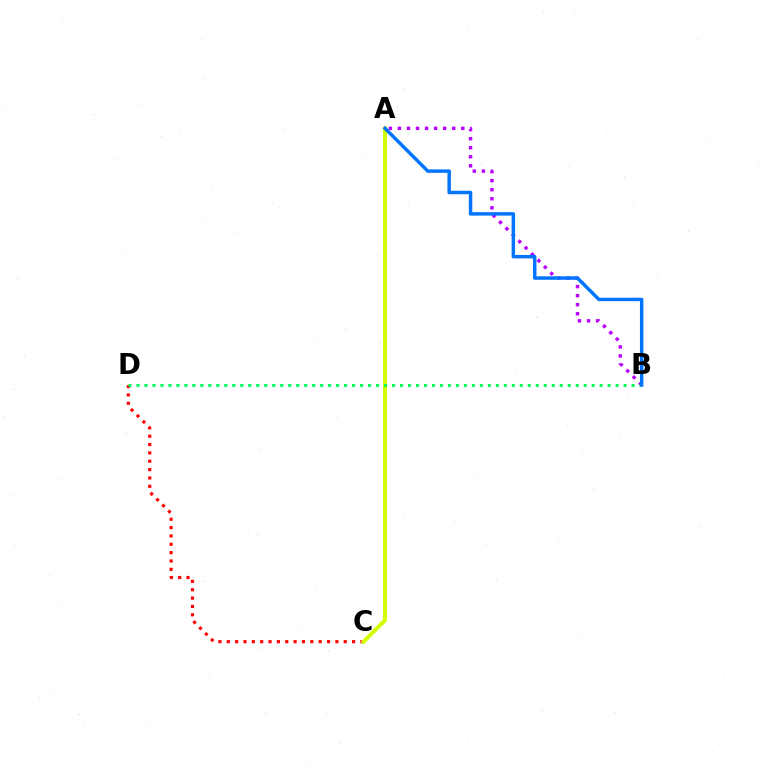{('A', 'B'): [{'color': '#b900ff', 'line_style': 'dotted', 'thickness': 2.46}, {'color': '#0074ff', 'line_style': 'solid', 'thickness': 2.48}], ('C', 'D'): [{'color': '#ff0000', 'line_style': 'dotted', 'thickness': 2.27}], ('A', 'C'): [{'color': '#d1ff00', 'line_style': 'solid', 'thickness': 2.88}], ('B', 'D'): [{'color': '#00ff5c', 'line_style': 'dotted', 'thickness': 2.17}]}